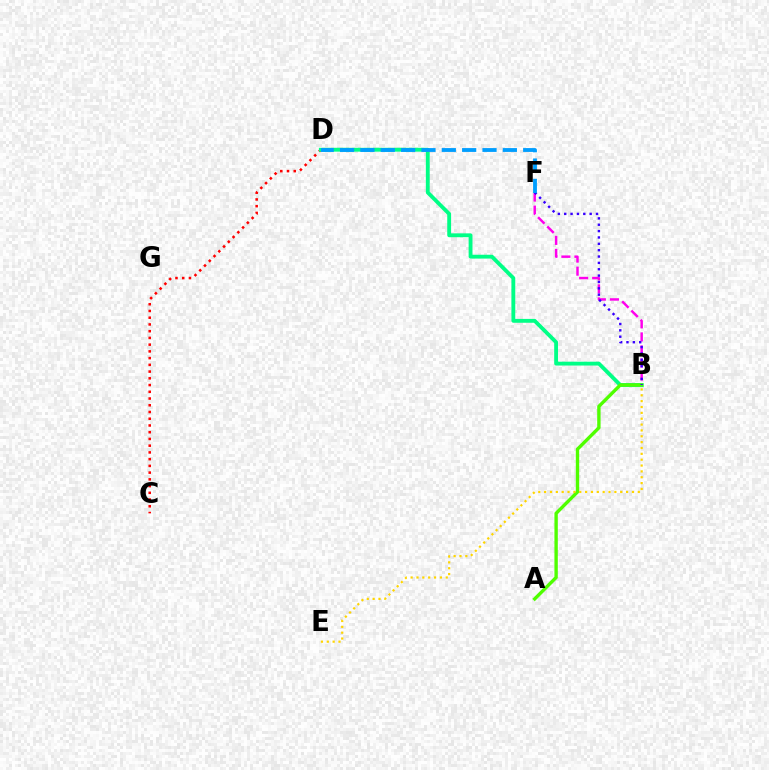{('B', 'F'): [{'color': '#ff00ed', 'line_style': 'dashed', 'thickness': 1.77}, {'color': '#3700ff', 'line_style': 'dotted', 'thickness': 1.73}], ('C', 'D'): [{'color': '#ff0000', 'line_style': 'dotted', 'thickness': 1.83}], ('B', 'D'): [{'color': '#00ff86', 'line_style': 'solid', 'thickness': 2.77}], ('A', 'B'): [{'color': '#4fff00', 'line_style': 'solid', 'thickness': 2.43}], ('B', 'E'): [{'color': '#ffd500', 'line_style': 'dotted', 'thickness': 1.59}], ('D', 'F'): [{'color': '#009eff', 'line_style': 'dashed', 'thickness': 2.76}]}